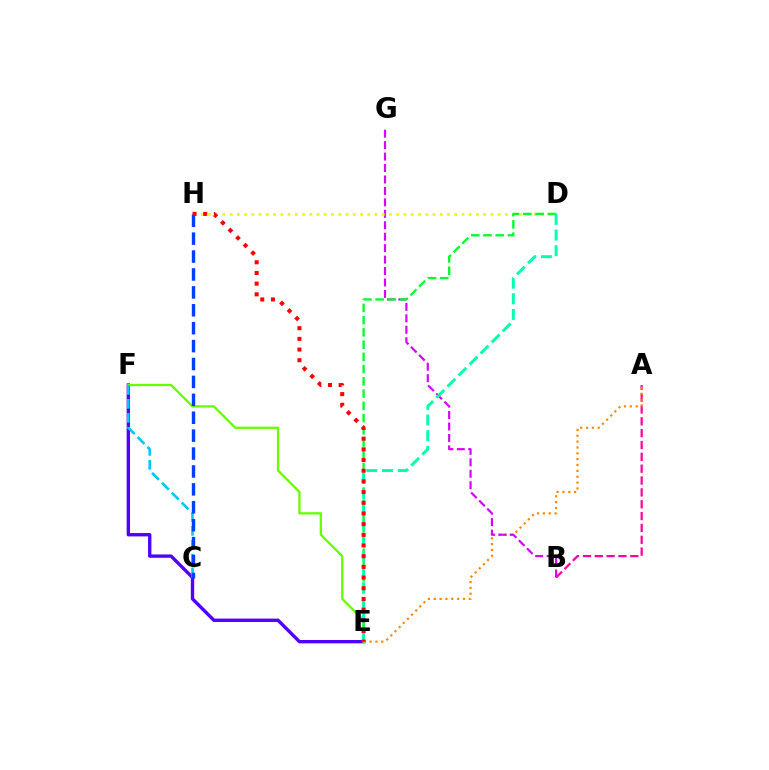{('E', 'F'): [{'color': '#4f00ff', 'line_style': 'solid', 'thickness': 2.42}, {'color': '#66ff00', 'line_style': 'solid', 'thickness': 1.65}], ('A', 'B'): [{'color': '#ff00a0', 'line_style': 'dashed', 'thickness': 1.61}], ('A', 'E'): [{'color': '#ff8800', 'line_style': 'dotted', 'thickness': 1.59}], ('B', 'G'): [{'color': '#d600ff', 'line_style': 'dashed', 'thickness': 1.55}], ('C', 'F'): [{'color': '#00c7ff', 'line_style': 'dashed', 'thickness': 1.9}], ('D', 'H'): [{'color': '#eeff00', 'line_style': 'dotted', 'thickness': 1.97}], ('C', 'H'): [{'color': '#003fff', 'line_style': 'dashed', 'thickness': 2.43}], ('D', 'E'): [{'color': '#00ff27', 'line_style': 'dashed', 'thickness': 1.66}, {'color': '#00ffaf', 'line_style': 'dashed', 'thickness': 2.13}], ('E', 'H'): [{'color': '#ff0000', 'line_style': 'dotted', 'thickness': 2.9}]}